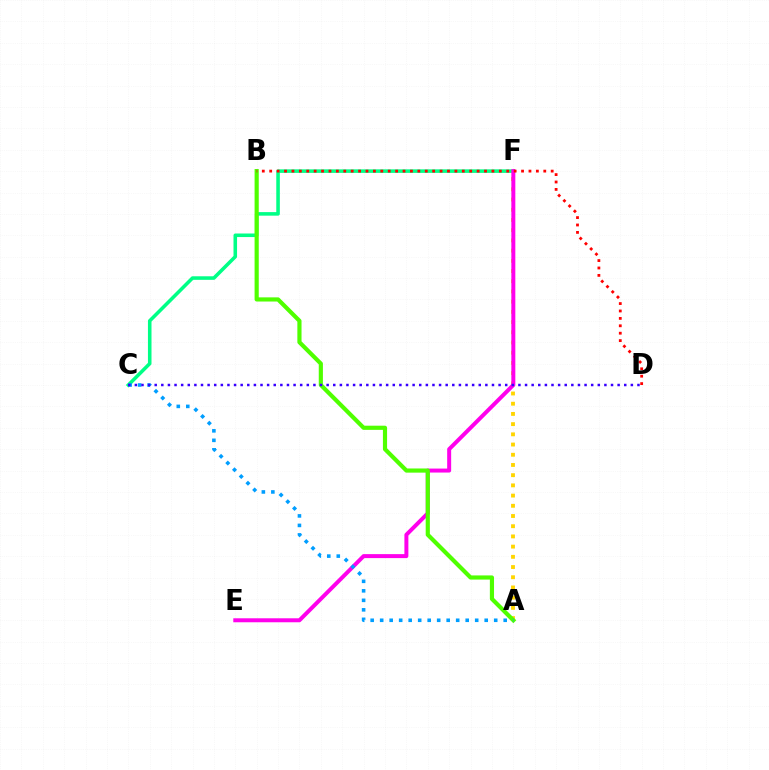{('A', 'F'): [{'color': '#ffd500', 'line_style': 'dotted', 'thickness': 2.77}], ('C', 'F'): [{'color': '#00ff86', 'line_style': 'solid', 'thickness': 2.56}], ('E', 'F'): [{'color': '#ff00ed', 'line_style': 'solid', 'thickness': 2.87}], ('A', 'B'): [{'color': '#4fff00', 'line_style': 'solid', 'thickness': 3.0}], ('A', 'C'): [{'color': '#009eff', 'line_style': 'dotted', 'thickness': 2.58}], ('B', 'D'): [{'color': '#ff0000', 'line_style': 'dotted', 'thickness': 2.01}], ('C', 'D'): [{'color': '#3700ff', 'line_style': 'dotted', 'thickness': 1.8}]}